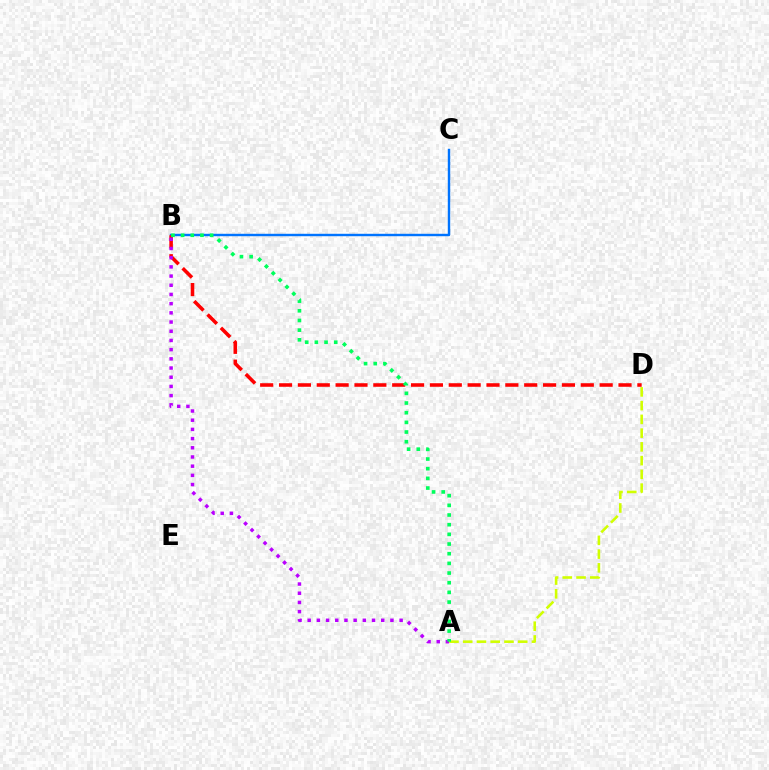{('B', 'C'): [{'color': '#0074ff', 'line_style': 'solid', 'thickness': 1.74}], ('B', 'D'): [{'color': '#ff0000', 'line_style': 'dashed', 'thickness': 2.56}], ('A', 'B'): [{'color': '#b900ff', 'line_style': 'dotted', 'thickness': 2.5}, {'color': '#00ff5c', 'line_style': 'dotted', 'thickness': 2.63}], ('A', 'D'): [{'color': '#d1ff00', 'line_style': 'dashed', 'thickness': 1.87}]}